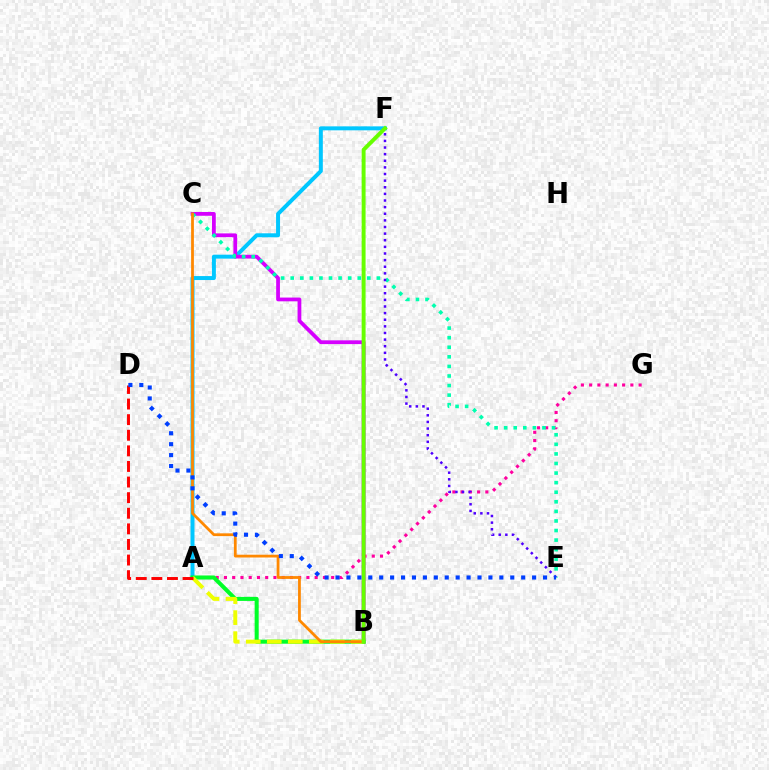{('A', 'F'): [{'color': '#00c7ff', 'line_style': 'solid', 'thickness': 2.86}], ('B', 'C'): [{'color': '#d600ff', 'line_style': 'solid', 'thickness': 2.71}, {'color': '#ff8800', 'line_style': 'solid', 'thickness': 2.0}], ('A', 'G'): [{'color': '#ff00a0', 'line_style': 'dotted', 'thickness': 2.24}], ('A', 'B'): [{'color': '#00ff27', 'line_style': 'solid', 'thickness': 2.91}, {'color': '#eeff00', 'line_style': 'dashed', 'thickness': 2.85}], ('C', 'E'): [{'color': '#00ffaf', 'line_style': 'dotted', 'thickness': 2.6}], ('A', 'D'): [{'color': '#ff0000', 'line_style': 'dashed', 'thickness': 2.12}], ('E', 'F'): [{'color': '#4f00ff', 'line_style': 'dotted', 'thickness': 1.8}], ('B', 'F'): [{'color': '#66ff00', 'line_style': 'solid', 'thickness': 2.83}], ('D', 'E'): [{'color': '#003fff', 'line_style': 'dotted', 'thickness': 2.97}]}